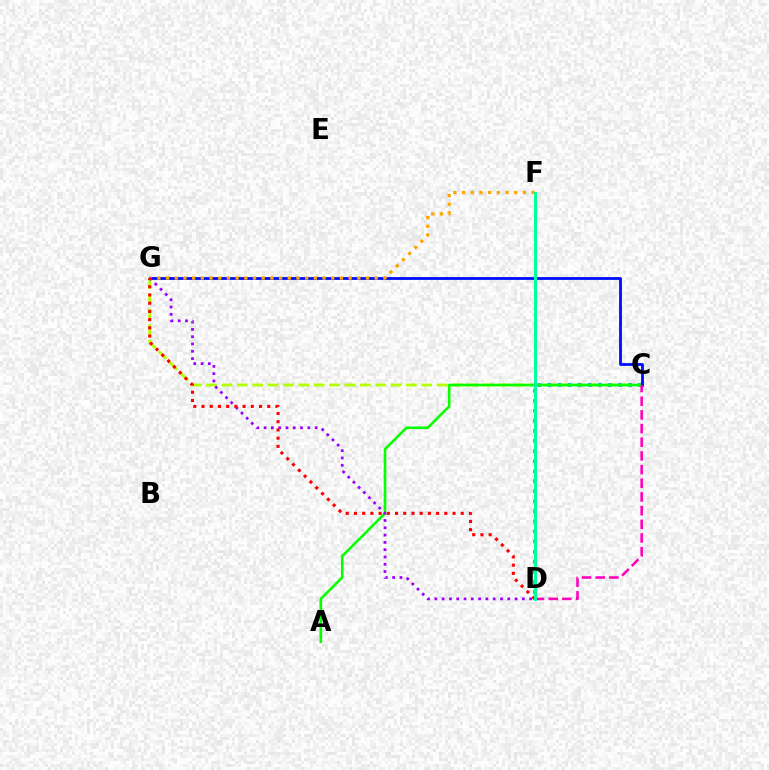{('C', 'G'): [{'color': '#b3ff00', 'line_style': 'dashed', 'thickness': 2.09}, {'color': '#0010ff', 'line_style': 'solid', 'thickness': 2.03}], ('C', 'D'): [{'color': '#00b5ff', 'line_style': 'dotted', 'thickness': 2.74}, {'color': '#ff00bd', 'line_style': 'dashed', 'thickness': 1.86}], ('A', 'C'): [{'color': '#08ff00', 'line_style': 'solid', 'thickness': 1.88}], ('F', 'G'): [{'color': '#ffa500', 'line_style': 'dotted', 'thickness': 2.36}], ('D', 'G'): [{'color': '#9b00ff', 'line_style': 'dotted', 'thickness': 1.98}, {'color': '#ff0000', 'line_style': 'dotted', 'thickness': 2.23}], ('D', 'F'): [{'color': '#00ff9d', 'line_style': 'solid', 'thickness': 2.18}]}